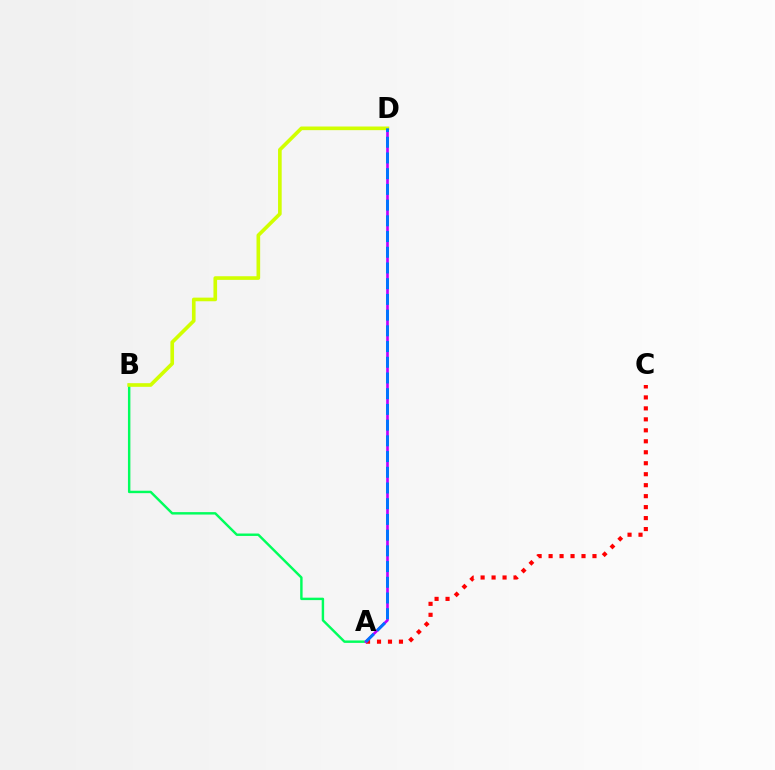{('A', 'C'): [{'color': '#ff0000', 'line_style': 'dotted', 'thickness': 2.98}], ('A', 'B'): [{'color': '#00ff5c', 'line_style': 'solid', 'thickness': 1.75}], ('A', 'D'): [{'color': '#b900ff', 'line_style': 'solid', 'thickness': 1.91}, {'color': '#0074ff', 'line_style': 'dashed', 'thickness': 2.13}], ('B', 'D'): [{'color': '#d1ff00', 'line_style': 'solid', 'thickness': 2.62}]}